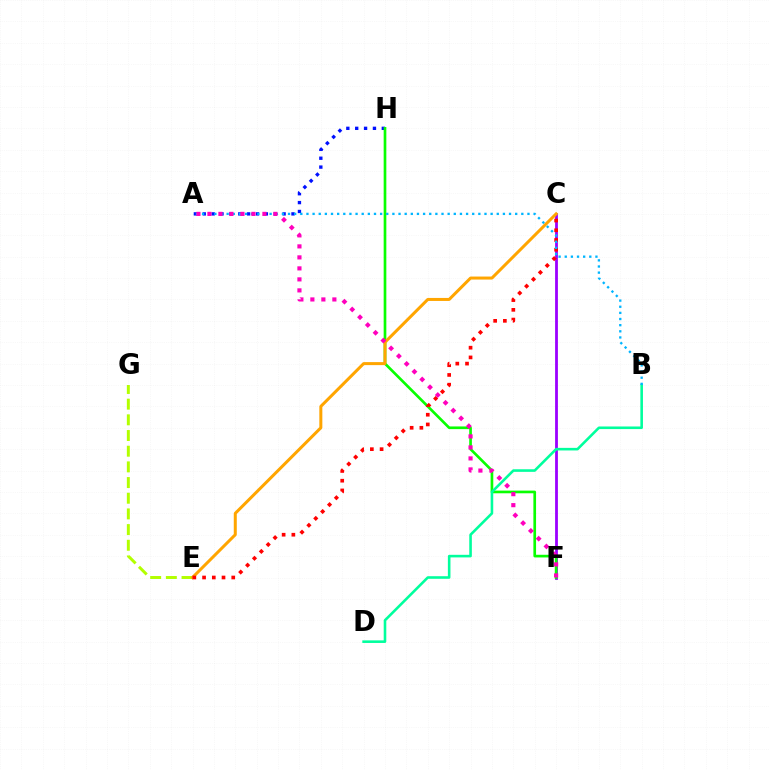{('E', 'G'): [{'color': '#b3ff00', 'line_style': 'dashed', 'thickness': 2.13}], ('A', 'H'): [{'color': '#0010ff', 'line_style': 'dotted', 'thickness': 2.41}], ('C', 'F'): [{'color': '#9b00ff', 'line_style': 'solid', 'thickness': 2.01}], ('F', 'H'): [{'color': '#08ff00', 'line_style': 'solid', 'thickness': 1.92}], ('C', 'E'): [{'color': '#ffa500', 'line_style': 'solid', 'thickness': 2.17}, {'color': '#ff0000', 'line_style': 'dotted', 'thickness': 2.64}], ('B', 'D'): [{'color': '#00ff9d', 'line_style': 'solid', 'thickness': 1.87}], ('A', 'B'): [{'color': '#00b5ff', 'line_style': 'dotted', 'thickness': 1.67}], ('A', 'F'): [{'color': '#ff00bd', 'line_style': 'dotted', 'thickness': 2.99}]}